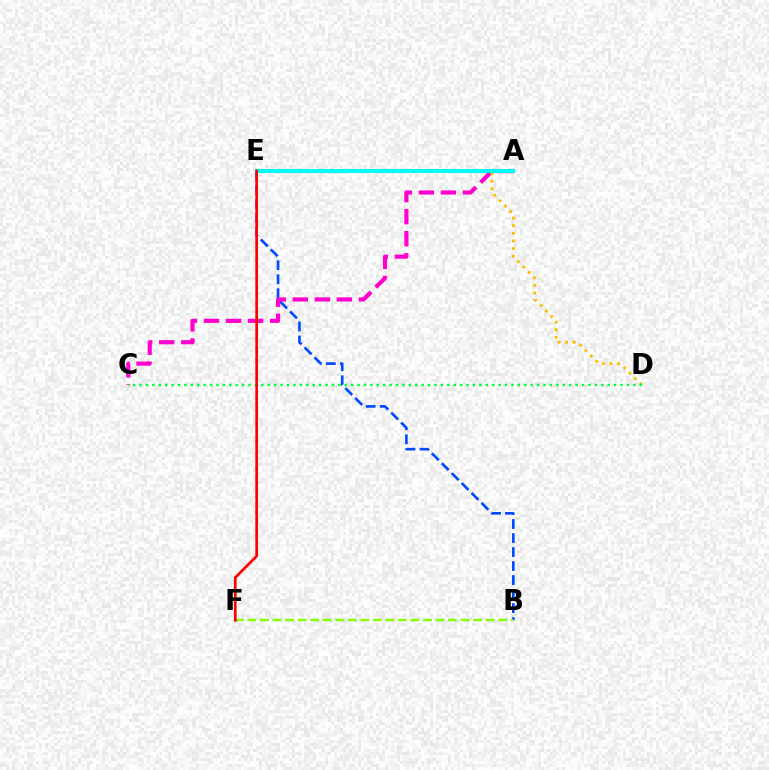{('B', 'E'): [{'color': '#004bff', 'line_style': 'dashed', 'thickness': 1.9}], ('A', 'C'): [{'color': '#ff00cf', 'line_style': 'dashed', 'thickness': 2.99}], ('A', 'E'): [{'color': '#7200ff', 'line_style': 'solid', 'thickness': 2.89}, {'color': '#00fff6', 'line_style': 'solid', 'thickness': 2.81}], ('B', 'F'): [{'color': '#84ff00', 'line_style': 'dashed', 'thickness': 1.7}], ('D', 'E'): [{'color': '#ffbd00', 'line_style': 'dotted', 'thickness': 2.07}], ('C', 'D'): [{'color': '#00ff39', 'line_style': 'dotted', 'thickness': 1.74}], ('E', 'F'): [{'color': '#ff0000', 'line_style': 'solid', 'thickness': 1.95}]}